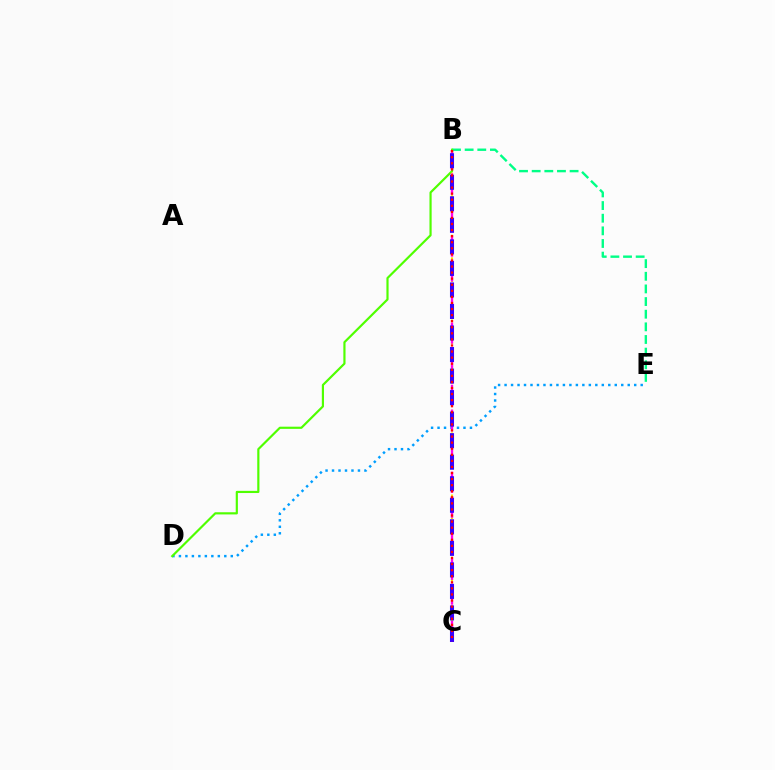{('B', 'E'): [{'color': '#00ff86', 'line_style': 'dashed', 'thickness': 1.72}], ('D', 'E'): [{'color': '#009eff', 'line_style': 'dotted', 'thickness': 1.76}], ('B', 'D'): [{'color': '#4fff00', 'line_style': 'solid', 'thickness': 1.57}], ('B', 'C'): [{'color': '#ffd500', 'line_style': 'dotted', 'thickness': 1.53}, {'color': '#ff00ed', 'line_style': 'dashed', 'thickness': 1.69}, {'color': '#3700ff', 'line_style': 'dashed', 'thickness': 2.93}, {'color': '#ff0000', 'line_style': 'dotted', 'thickness': 1.65}]}